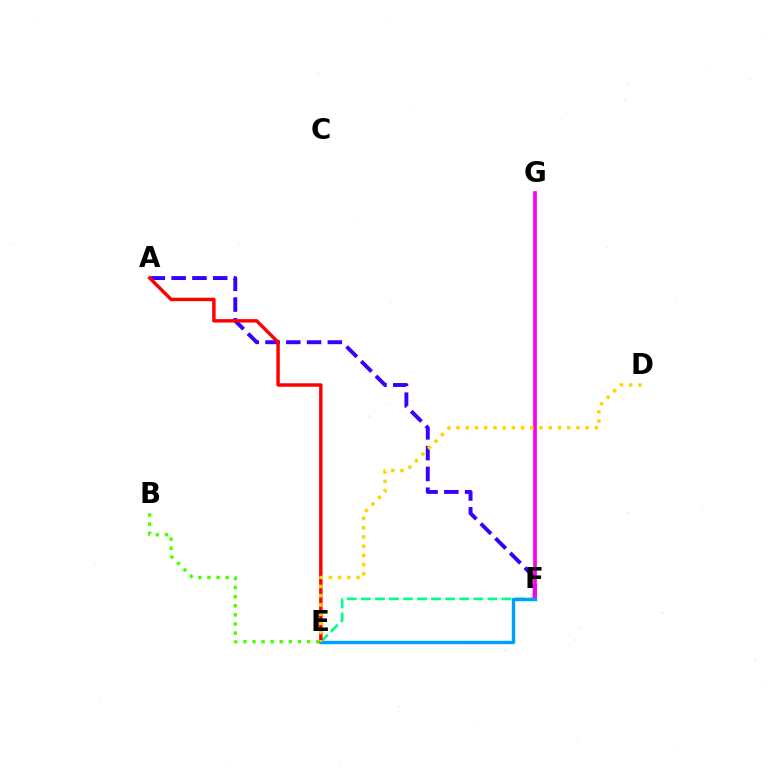{('B', 'E'): [{'color': '#4fff00', 'line_style': 'dotted', 'thickness': 2.47}], ('E', 'F'): [{'color': '#00ff86', 'line_style': 'dashed', 'thickness': 1.91}, {'color': '#009eff', 'line_style': 'solid', 'thickness': 2.45}], ('A', 'F'): [{'color': '#3700ff', 'line_style': 'dashed', 'thickness': 2.82}], ('A', 'E'): [{'color': '#ff0000', 'line_style': 'solid', 'thickness': 2.48}], ('F', 'G'): [{'color': '#ff00ed', 'line_style': 'solid', 'thickness': 2.66}], ('D', 'E'): [{'color': '#ffd500', 'line_style': 'dotted', 'thickness': 2.51}]}